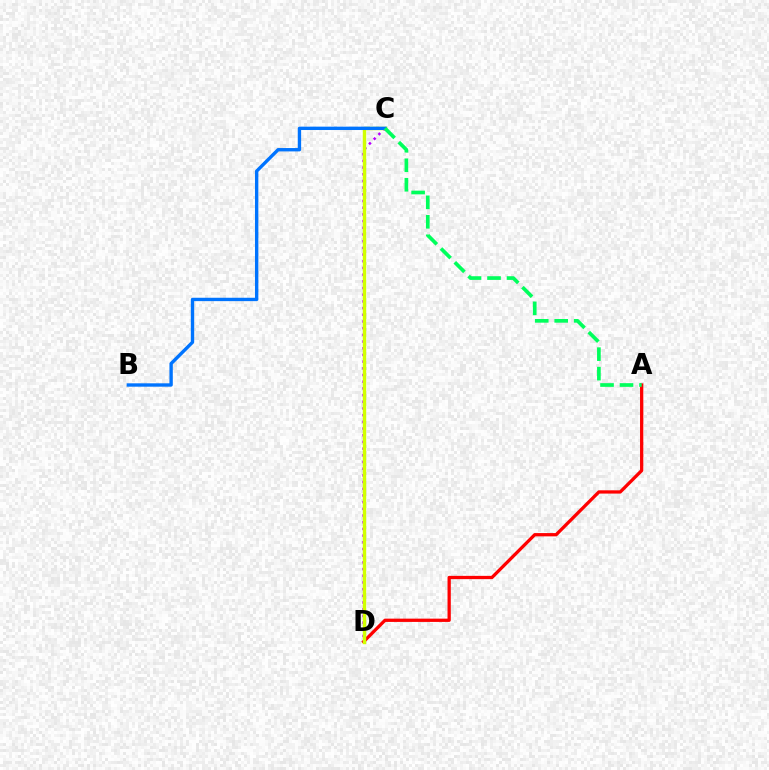{('A', 'D'): [{'color': '#ff0000', 'line_style': 'solid', 'thickness': 2.36}], ('C', 'D'): [{'color': '#b900ff', 'line_style': 'dotted', 'thickness': 1.82}, {'color': '#d1ff00', 'line_style': 'solid', 'thickness': 2.46}], ('B', 'C'): [{'color': '#0074ff', 'line_style': 'solid', 'thickness': 2.43}], ('A', 'C'): [{'color': '#00ff5c', 'line_style': 'dashed', 'thickness': 2.65}]}